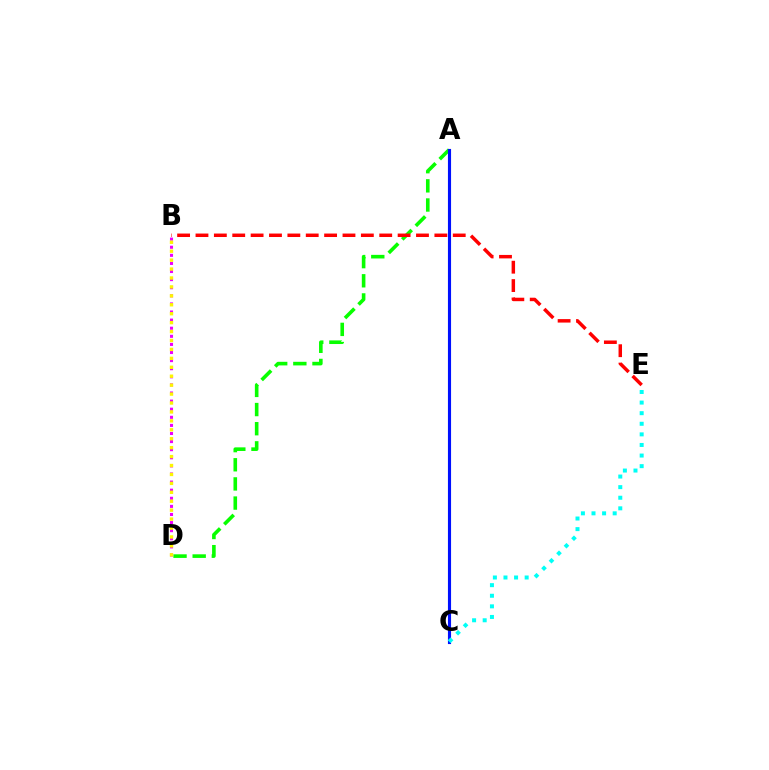{('A', 'D'): [{'color': '#08ff00', 'line_style': 'dashed', 'thickness': 2.6}], ('B', 'E'): [{'color': '#ff0000', 'line_style': 'dashed', 'thickness': 2.5}], ('A', 'C'): [{'color': '#0010ff', 'line_style': 'solid', 'thickness': 2.25}], ('B', 'D'): [{'color': '#ee00ff', 'line_style': 'dotted', 'thickness': 2.2}, {'color': '#fcf500', 'line_style': 'dotted', 'thickness': 2.43}], ('C', 'E'): [{'color': '#00fff6', 'line_style': 'dotted', 'thickness': 2.88}]}